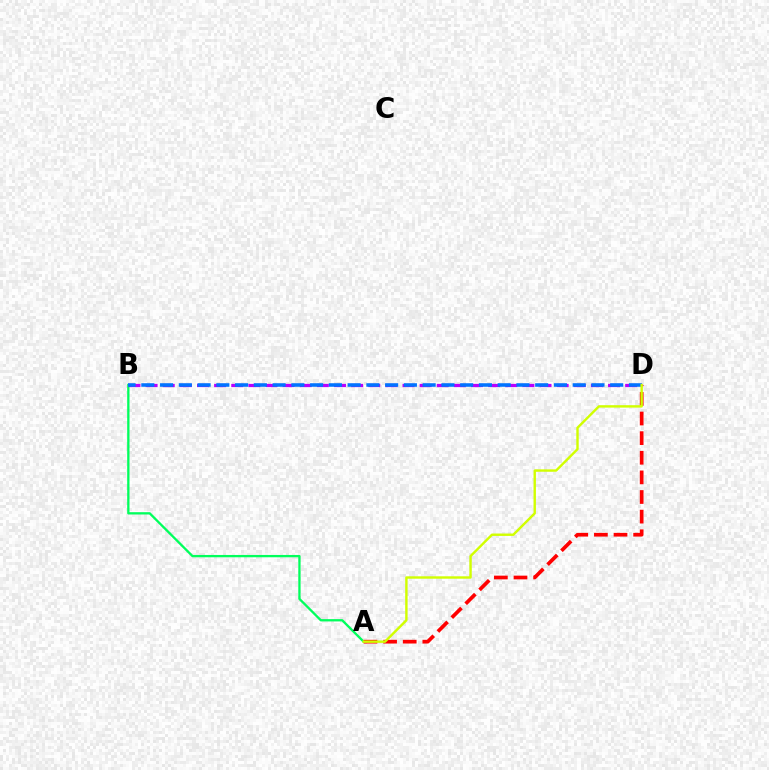{('A', 'B'): [{'color': '#00ff5c', 'line_style': 'solid', 'thickness': 1.66}], ('B', 'D'): [{'color': '#b900ff', 'line_style': 'dashed', 'thickness': 2.33}, {'color': '#0074ff', 'line_style': 'dashed', 'thickness': 2.55}], ('A', 'D'): [{'color': '#ff0000', 'line_style': 'dashed', 'thickness': 2.67}, {'color': '#d1ff00', 'line_style': 'solid', 'thickness': 1.73}]}